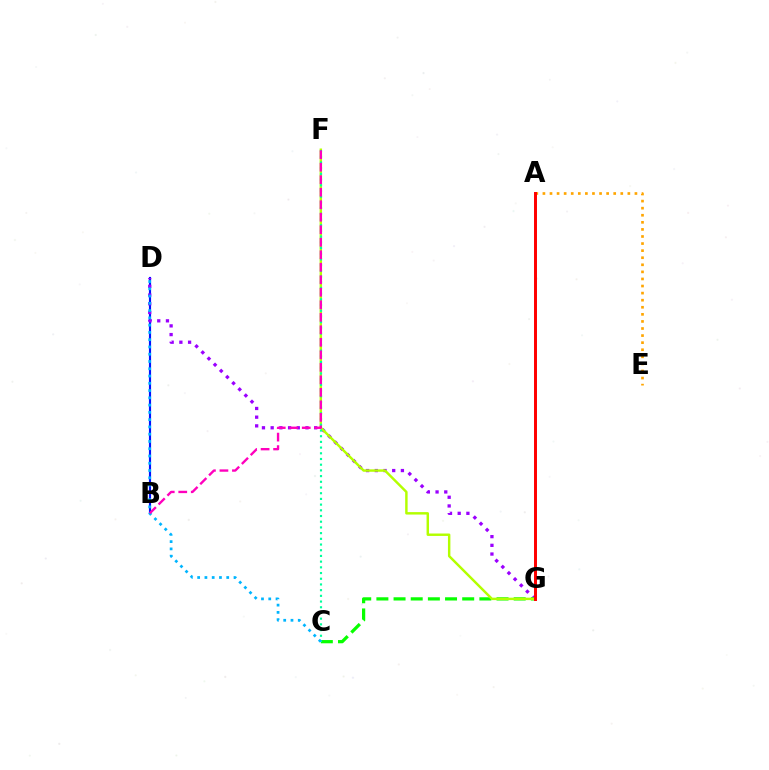{('B', 'D'): [{'color': '#0010ff', 'line_style': 'solid', 'thickness': 1.55}], ('D', 'G'): [{'color': '#9b00ff', 'line_style': 'dotted', 'thickness': 2.36}], ('C', 'G'): [{'color': '#08ff00', 'line_style': 'dashed', 'thickness': 2.33}], ('F', 'G'): [{'color': '#b3ff00', 'line_style': 'solid', 'thickness': 1.76}], ('A', 'E'): [{'color': '#ffa500', 'line_style': 'dotted', 'thickness': 1.92}], ('C', 'F'): [{'color': '#00ff9d', 'line_style': 'dotted', 'thickness': 1.55}], ('A', 'G'): [{'color': '#ff0000', 'line_style': 'solid', 'thickness': 2.14}], ('C', 'D'): [{'color': '#00b5ff', 'line_style': 'dotted', 'thickness': 1.98}], ('B', 'F'): [{'color': '#ff00bd', 'line_style': 'dashed', 'thickness': 1.7}]}